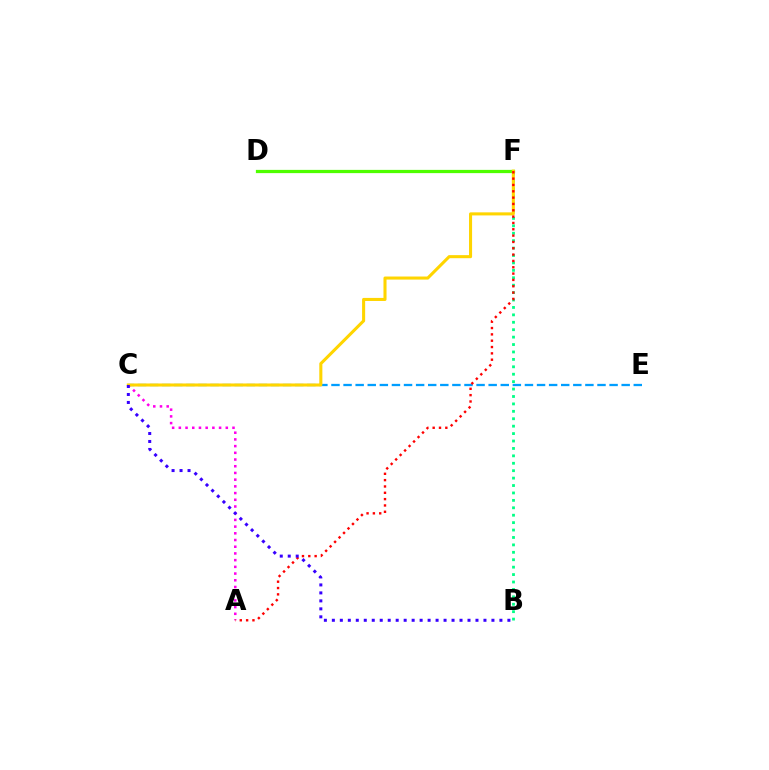{('B', 'F'): [{'color': '#00ff86', 'line_style': 'dotted', 'thickness': 2.02}], ('C', 'E'): [{'color': '#009eff', 'line_style': 'dashed', 'thickness': 1.64}], ('A', 'C'): [{'color': '#ff00ed', 'line_style': 'dotted', 'thickness': 1.82}], ('D', 'F'): [{'color': '#4fff00', 'line_style': 'solid', 'thickness': 2.33}], ('C', 'F'): [{'color': '#ffd500', 'line_style': 'solid', 'thickness': 2.21}], ('A', 'F'): [{'color': '#ff0000', 'line_style': 'dotted', 'thickness': 1.72}], ('B', 'C'): [{'color': '#3700ff', 'line_style': 'dotted', 'thickness': 2.17}]}